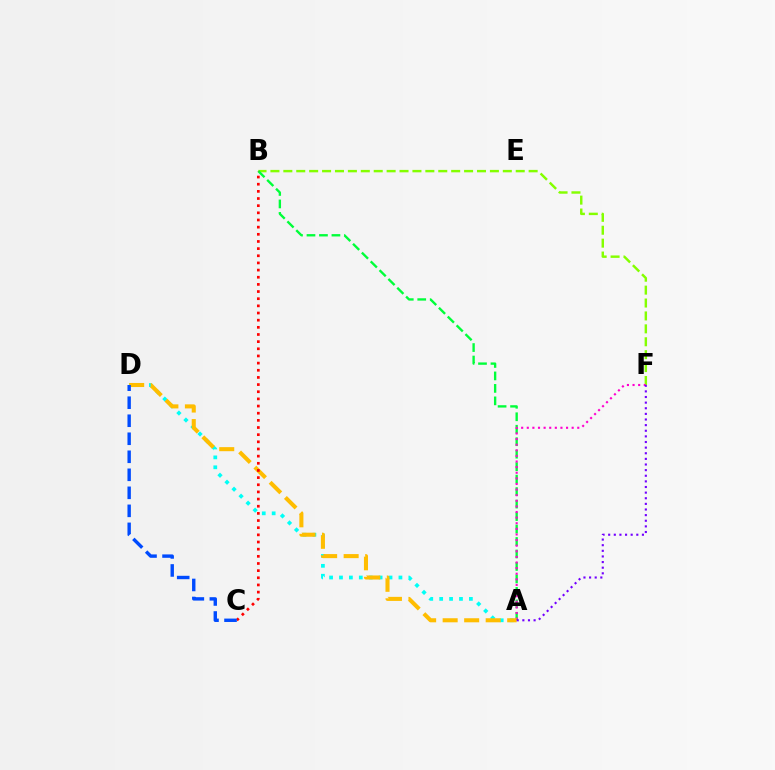{('A', 'D'): [{'color': '#00fff6', 'line_style': 'dotted', 'thickness': 2.69}, {'color': '#ffbd00', 'line_style': 'dashed', 'thickness': 2.92}], ('B', 'F'): [{'color': '#84ff00', 'line_style': 'dashed', 'thickness': 1.75}], ('A', 'B'): [{'color': '#00ff39', 'line_style': 'dashed', 'thickness': 1.69}], ('A', 'F'): [{'color': '#ff00cf', 'line_style': 'dotted', 'thickness': 1.52}, {'color': '#7200ff', 'line_style': 'dotted', 'thickness': 1.53}], ('B', 'C'): [{'color': '#ff0000', 'line_style': 'dotted', 'thickness': 1.94}], ('C', 'D'): [{'color': '#004bff', 'line_style': 'dashed', 'thickness': 2.45}]}